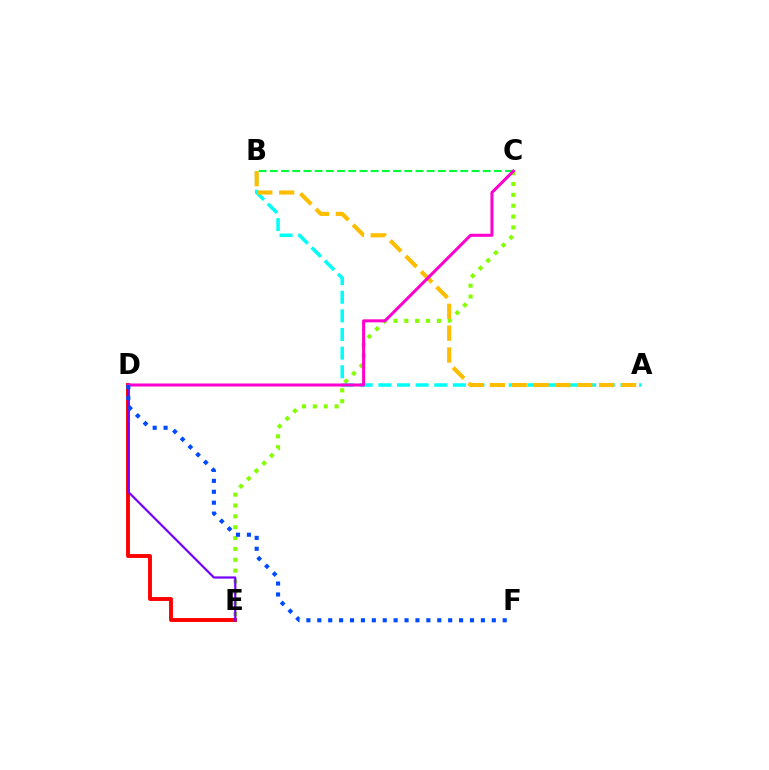{('C', 'E'): [{'color': '#84ff00', 'line_style': 'dotted', 'thickness': 2.95}], ('B', 'C'): [{'color': '#00ff39', 'line_style': 'dashed', 'thickness': 1.52}], ('D', 'E'): [{'color': '#ff0000', 'line_style': 'solid', 'thickness': 2.8}, {'color': '#7200ff', 'line_style': 'solid', 'thickness': 1.58}], ('A', 'B'): [{'color': '#00fff6', 'line_style': 'dashed', 'thickness': 2.53}, {'color': '#ffbd00', 'line_style': 'dashed', 'thickness': 2.97}], ('C', 'D'): [{'color': '#ff00cf', 'line_style': 'solid', 'thickness': 2.18}], ('D', 'F'): [{'color': '#004bff', 'line_style': 'dotted', 'thickness': 2.96}]}